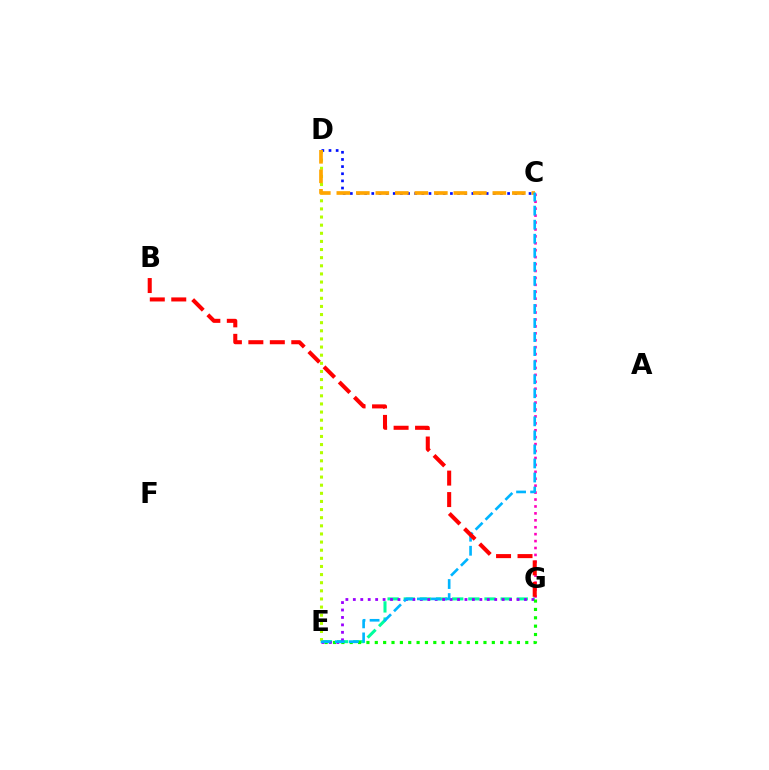{('E', 'G'): [{'color': '#00ff9d', 'line_style': 'dashed', 'thickness': 2.19}, {'color': '#9b00ff', 'line_style': 'dotted', 'thickness': 2.02}, {'color': '#08ff00', 'line_style': 'dotted', 'thickness': 2.27}], ('C', 'D'): [{'color': '#0010ff', 'line_style': 'dotted', 'thickness': 1.94}, {'color': '#ffa500', 'line_style': 'dashed', 'thickness': 2.65}], ('D', 'E'): [{'color': '#b3ff00', 'line_style': 'dotted', 'thickness': 2.21}], ('C', 'G'): [{'color': '#ff00bd', 'line_style': 'dotted', 'thickness': 1.88}], ('C', 'E'): [{'color': '#00b5ff', 'line_style': 'dashed', 'thickness': 1.91}], ('B', 'G'): [{'color': '#ff0000', 'line_style': 'dashed', 'thickness': 2.92}]}